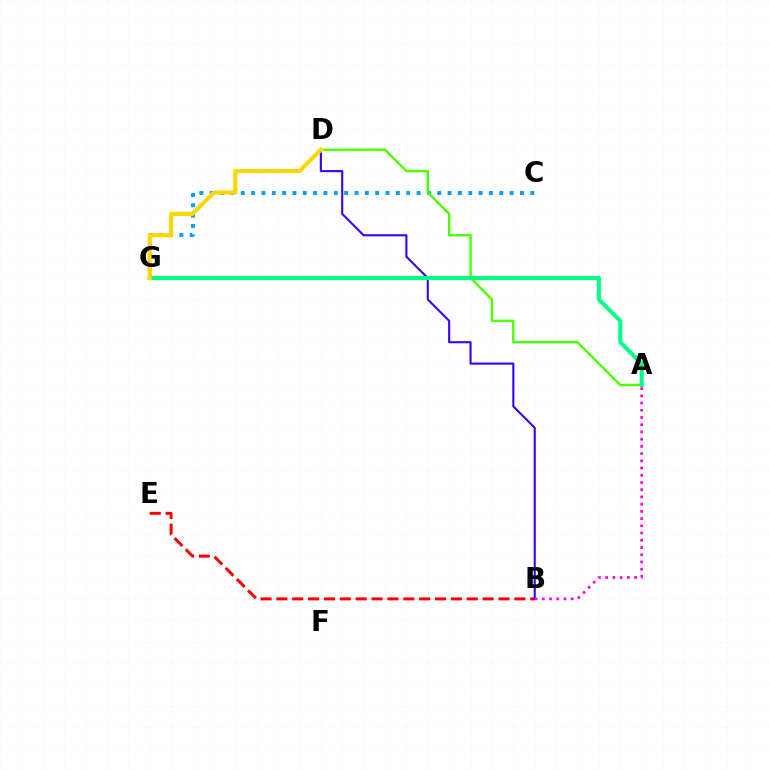{('B', 'E'): [{'color': '#ff0000', 'line_style': 'dashed', 'thickness': 2.16}], ('C', 'G'): [{'color': '#009eff', 'line_style': 'dotted', 'thickness': 2.81}], ('B', 'D'): [{'color': '#3700ff', 'line_style': 'solid', 'thickness': 1.51}], ('A', 'D'): [{'color': '#4fff00', 'line_style': 'solid', 'thickness': 1.75}], ('A', 'G'): [{'color': '#00ff86', 'line_style': 'solid', 'thickness': 2.91}], ('D', 'G'): [{'color': '#ffd500', 'line_style': 'solid', 'thickness': 2.97}], ('A', 'B'): [{'color': '#ff00ed', 'line_style': 'dotted', 'thickness': 1.96}]}